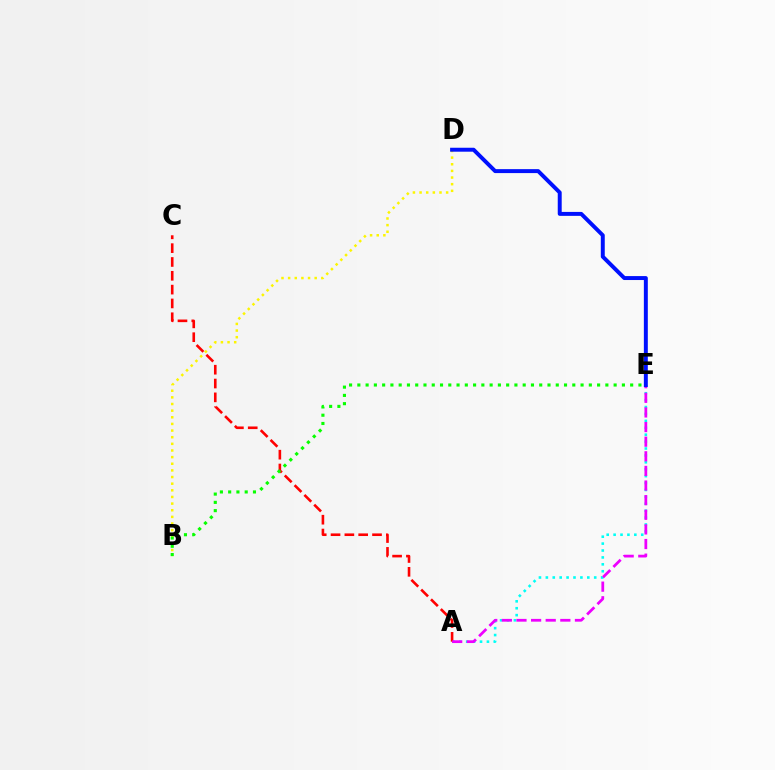{('A', 'E'): [{'color': '#00fff6', 'line_style': 'dotted', 'thickness': 1.88}, {'color': '#ee00ff', 'line_style': 'dashed', 'thickness': 1.99}], ('B', 'D'): [{'color': '#fcf500', 'line_style': 'dotted', 'thickness': 1.8}], ('A', 'C'): [{'color': '#ff0000', 'line_style': 'dashed', 'thickness': 1.88}], ('B', 'E'): [{'color': '#08ff00', 'line_style': 'dotted', 'thickness': 2.25}], ('D', 'E'): [{'color': '#0010ff', 'line_style': 'solid', 'thickness': 2.84}]}